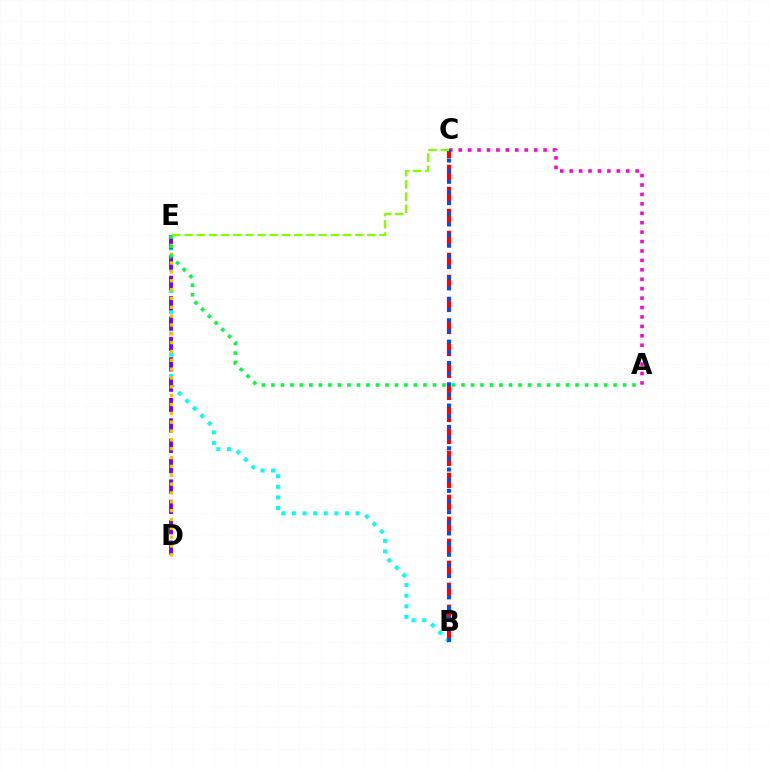{('B', 'E'): [{'color': '#00fff6', 'line_style': 'dotted', 'thickness': 2.88}], ('B', 'C'): [{'color': '#ff0000', 'line_style': 'dashed', 'thickness': 2.99}, {'color': '#004bff', 'line_style': 'dotted', 'thickness': 2.89}], ('A', 'C'): [{'color': '#ff00cf', 'line_style': 'dotted', 'thickness': 2.56}], ('D', 'E'): [{'color': '#7200ff', 'line_style': 'dashed', 'thickness': 2.77}, {'color': '#ffbd00', 'line_style': 'dotted', 'thickness': 2.4}], ('C', 'E'): [{'color': '#84ff00', 'line_style': 'dashed', 'thickness': 1.66}], ('A', 'E'): [{'color': '#00ff39', 'line_style': 'dotted', 'thickness': 2.58}]}